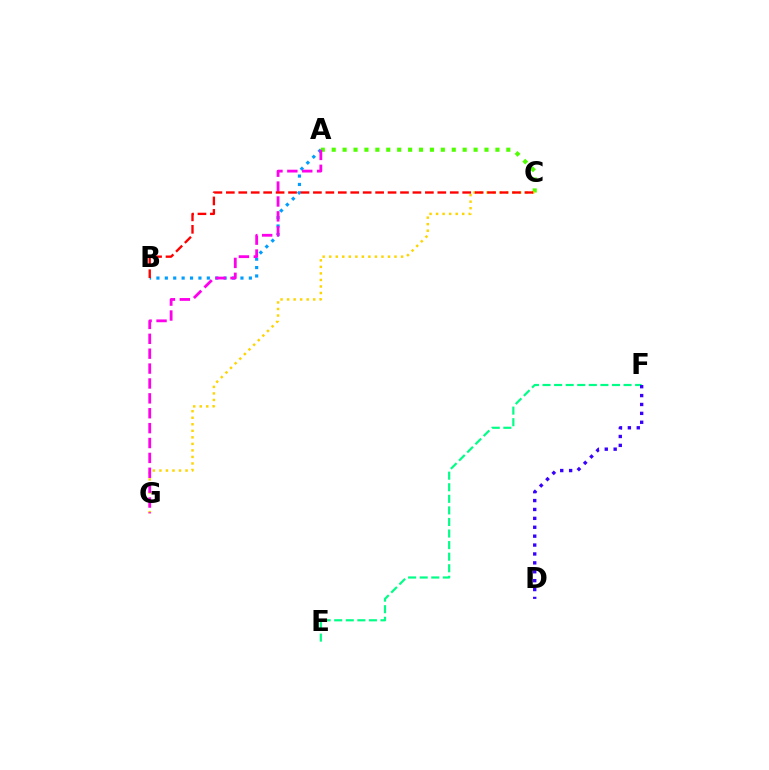{('E', 'F'): [{'color': '#00ff86', 'line_style': 'dashed', 'thickness': 1.57}], ('A', 'B'): [{'color': '#009eff', 'line_style': 'dotted', 'thickness': 2.28}], ('A', 'C'): [{'color': '#4fff00', 'line_style': 'dotted', 'thickness': 2.97}], ('C', 'G'): [{'color': '#ffd500', 'line_style': 'dotted', 'thickness': 1.77}], ('A', 'G'): [{'color': '#ff00ed', 'line_style': 'dashed', 'thickness': 2.02}], ('D', 'F'): [{'color': '#3700ff', 'line_style': 'dotted', 'thickness': 2.42}], ('B', 'C'): [{'color': '#ff0000', 'line_style': 'dashed', 'thickness': 1.69}]}